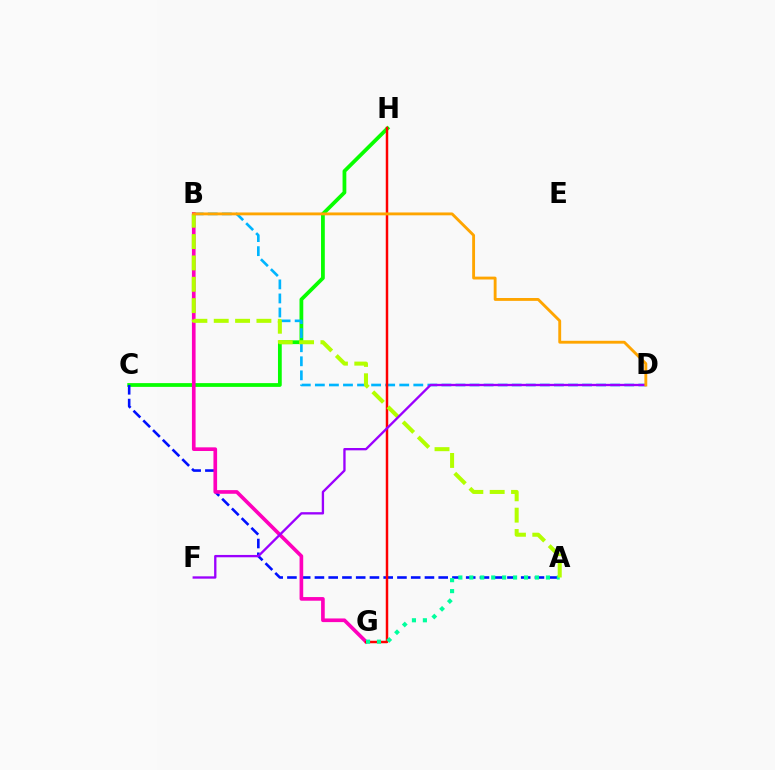{('C', 'H'): [{'color': '#08ff00', 'line_style': 'solid', 'thickness': 2.71}], ('B', 'D'): [{'color': '#00b5ff', 'line_style': 'dashed', 'thickness': 1.91}, {'color': '#ffa500', 'line_style': 'solid', 'thickness': 2.06}], ('A', 'C'): [{'color': '#0010ff', 'line_style': 'dashed', 'thickness': 1.87}], ('B', 'G'): [{'color': '#ff00bd', 'line_style': 'solid', 'thickness': 2.63}], ('G', 'H'): [{'color': '#ff0000', 'line_style': 'solid', 'thickness': 1.78}], ('A', 'G'): [{'color': '#00ff9d', 'line_style': 'dotted', 'thickness': 2.97}], ('A', 'B'): [{'color': '#b3ff00', 'line_style': 'dashed', 'thickness': 2.9}], ('D', 'F'): [{'color': '#9b00ff', 'line_style': 'solid', 'thickness': 1.68}]}